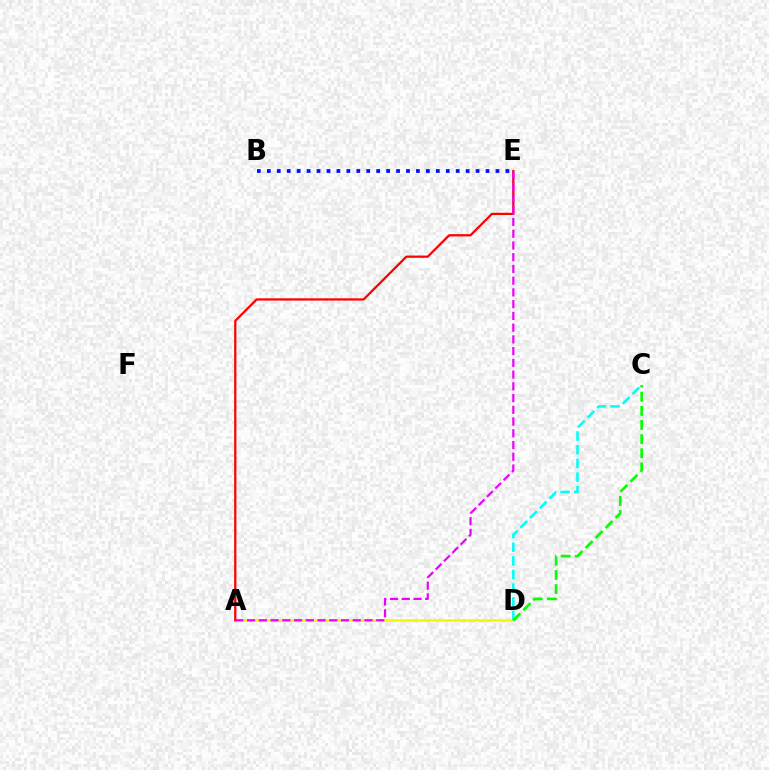{('B', 'E'): [{'color': '#0010ff', 'line_style': 'dotted', 'thickness': 2.7}], ('A', 'D'): [{'color': '#fcf500', 'line_style': 'solid', 'thickness': 1.91}], ('A', 'E'): [{'color': '#ff0000', 'line_style': 'solid', 'thickness': 1.62}, {'color': '#ee00ff', 'line_style': 'dashed', 'thickness': 1.59}], ('C', 'D'): [{'color': '#00fff6', 'line_style': 'dashed', 'thickness': 1.86}, {'color': '#08ff00', 'line_style': 'dashed', 'thickness': 1.92}]}